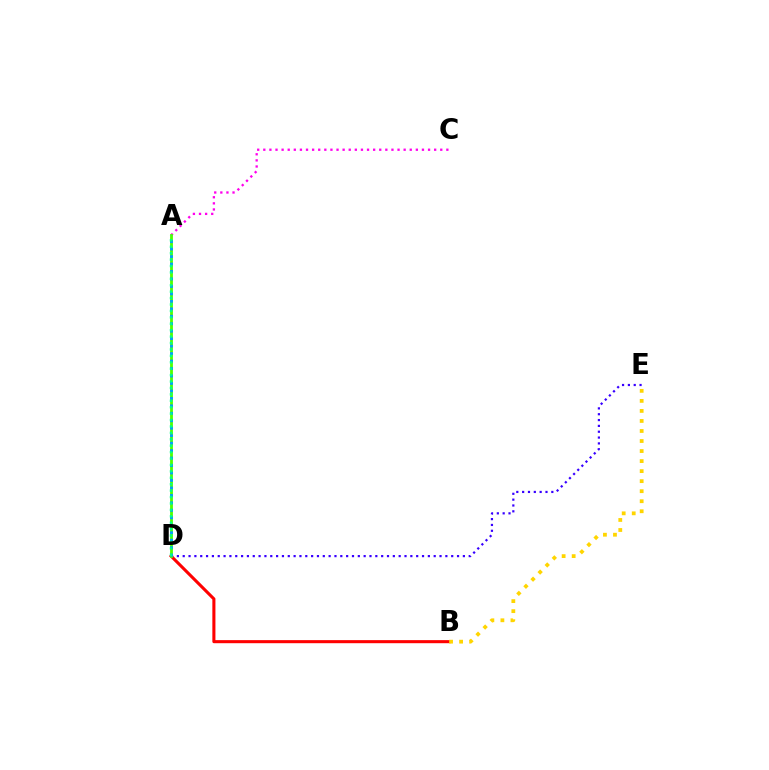{('A', 'C'): [{'color': '#ff00ed', 'line_style': 'dotted', 'thickness': 1.66}], ('B', 'D'): [{'color': '#ff0000', 'line_style': 'solid', 'thickness': 2.21}], ('B', 'E'): [{'color': '#ffd500', 'line_style': 'dotted', 'thickness': 2.73}], ('D', 'E'): [{'color': '#3700ff', 'line_style': 'dotted', 'thickness': 1.59}], ('A', 'D'): [{'color': '#4fff00', 'line_style': 'solid', 'thickness': 2.03}, {'color': '#009eff', 'line_style': 'dotted', 'thickness': 2.03}, {'color': '#00ff86', 'line_style': 'dotted', 'thickness': 1.74}]}